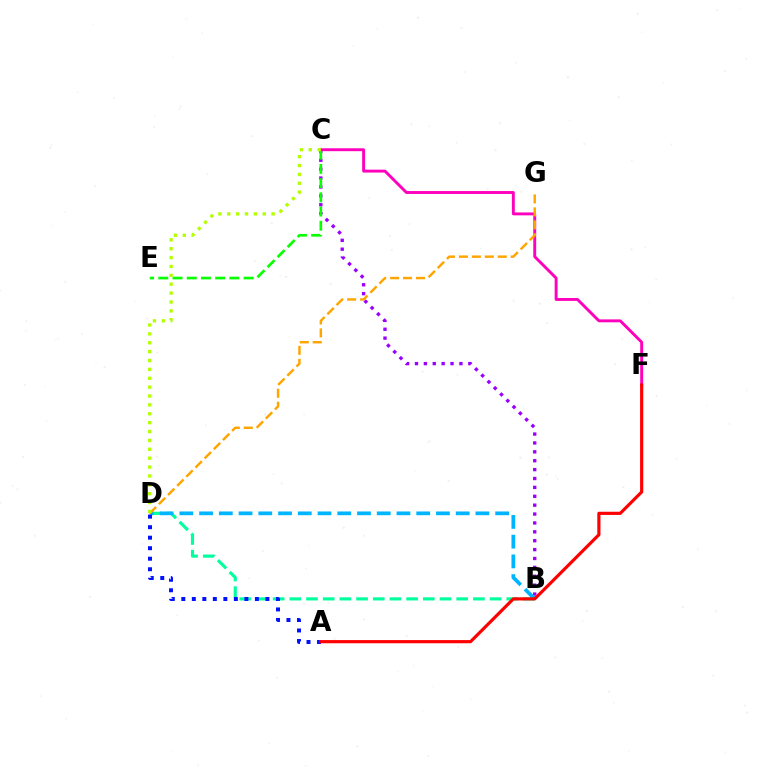{('B', 'D'): [{'color': '#00ff9d', 'line_style': 'dashed', 'thickness': 2.27}, {'color': '#00b5ff', 'line_style': 'dashed', 'thickness': 2.68}], ('B', 'C'): [{'color': '#9b00ff', 'line_style': 'dotted', 'thickness': 2.41}], ('C', 'E'): [{'color': '#08ff00', 'line_style': 'dashed', 'thickness': 1.93}], ('C', 'F'): [{'color': '#ff00bd', 'line_style': 'solid', 'thickness': 2.1}], ('A', 'D'): [{'color': '#0010ff', 'line_style': 'dotted', 'thickness': 2.86}], ('D', 'G'): [{'color': '#ffa500', 'line_style': 'dashed', 'thickness': 1.76}], ('C', 'D'): [{'color': '#b3ff00', 'line_style': 'dotted', 'thickness': 2.41}], ('A', 'F'): [{'color': '#ff0000', 'line_style': 'solid', 'thickness': 2.28}]}